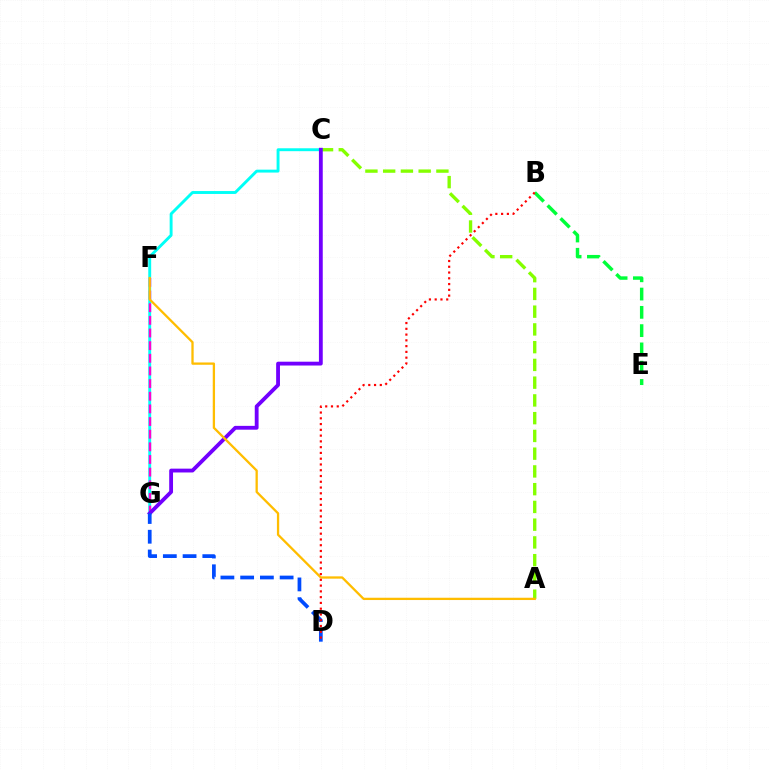{('A', 'C'): [{'color': '#84ff00', 'line_style': 'dashed', 'thickness': 2.41}], ('C', 'G'): [{'color': '#00fff6', 'line_style': 'solid', 'thickness': 2.09}, {'color': '#7200ff', 'line_style': 'solid', 'thickness': 2.75}], ('F', 'G'): [{'color': '#ff00cf', 'line_style': 'dashed', 'thickness': 1.72}], ('B', 'E'): [{'color': '#00ff39', 'line_style': 'dashed', 'thickness': 2.48}], ('A', 'F'): [{'color': '#ffbd00', 'line_style': 'solid', 'thickness': 1.65}], ('D', 'G'): [{'color': '#004bff', 'line_style': 'dashed', 'thickness': 2.68}], ('B', 'D'): [{'color': '#ff0000', 'line_style': 'dotted', 'thickness': 1.57}]}